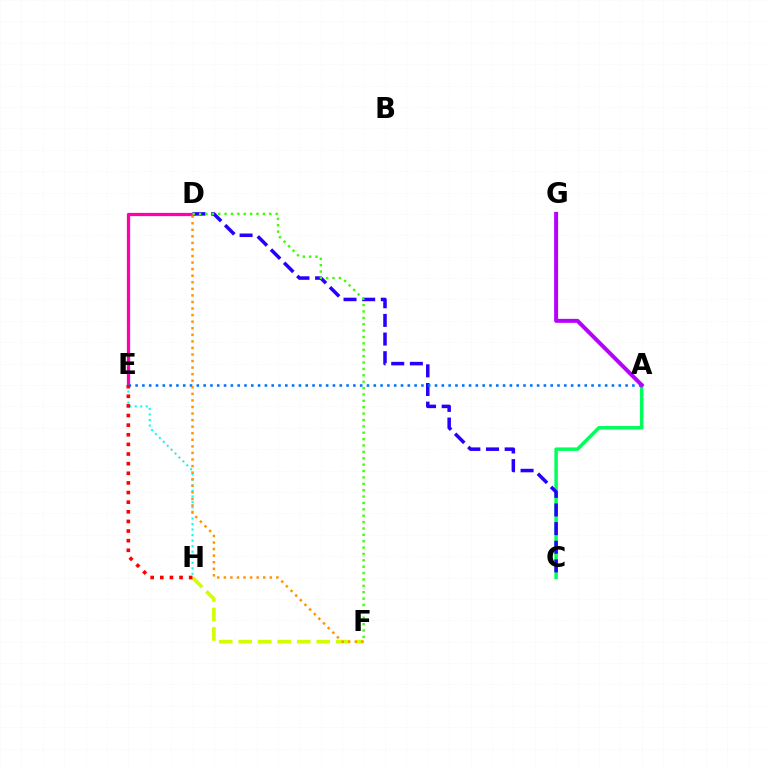{('A', 'C'): [{'color': '#00ff5c', 'line_style': 'solid', 'thickness': 2.51}], ('C', 'D'): [{'color': '#2500ff', 'line_style': 'dashed', 'thickness': 2.53}], ('D', 'E'): [{'color': '#ff00ac', 'line_style': 'solid', 'thickness': 2.35}], ('E', 'H'): [{'color': '#00fff6', 'line_style': 'dotted', 'thickness': 1.5}, {'color': '#ff0000', 'line_style': 'dotted', 'thickness': 2.62}], ('A', 'E'): [{'color': '#0074ff', 'line_style': 'dotted', 'thickness': 1.85}], ('F', 'H'): [{'color': '#d1ff00', 'line_style': 'dashed', 'thickness': 2.65}], ('D', 'F'): [{'color': '#3dff00', 'line_style': 'dotted', 'thickness': 1.73}, {'color': '#ff9400', 'line_style': 'dotted', 'thickness': 1.78}], ('A', 'G'): [{'color': '#b900ff', 'line_style': 'solid', 'thickness': 2.86}]}